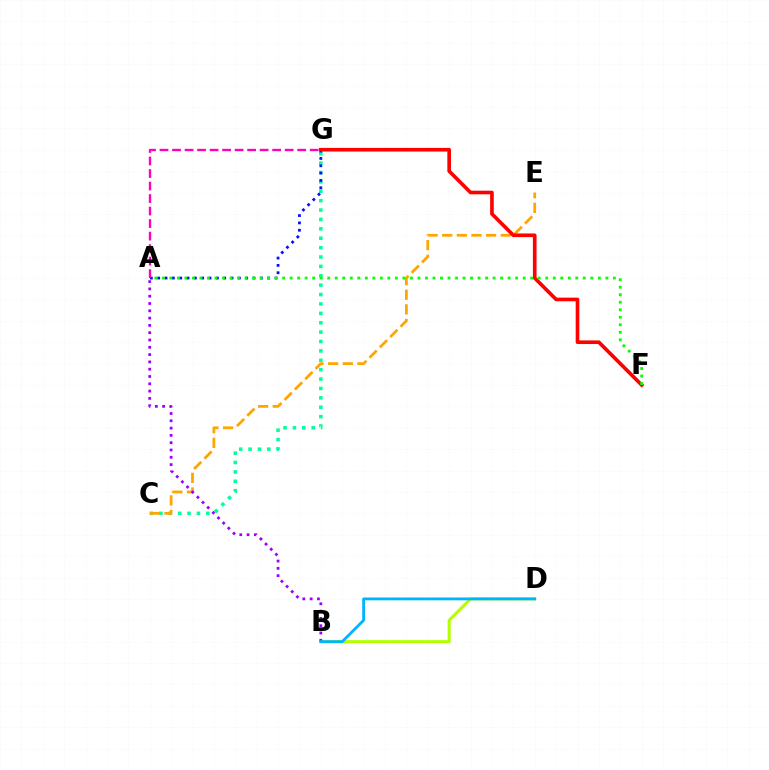{('B', 'D'): [{'color': '#b3ff00', 'line_style': 'solid', 'thickness': 2.18}, {'color': '#00b5ff', 'line_style': 'solid', 'thickness': 2.03}], ('C', 'G'): [{'color': '#00ff9d', 'line_style': 'dotted', 'thickness': 2.55}], ('C', 'E'): [{'color': '#ffa500', 'line_style': 'dashed', 'thickness': 1.99}], ('A', 'G'): [{'color': '#0010ff', 'line_style': 'dotted', 'thickness': 1.99}, {'color': '#ff00bd', 'line_style': 'dashed', 'thickness': 1.7}], ('A', 'B'): [{'color': '#9b00ff', 'line_style': 'dotted', 'thickness': 1.98}], ('F', 'G'): [{'color': '#ff0000', 'line_style': 'solid', 'thickness': 2.62}], ('A', 'F'): [{'color': '#08ff00', 'line_style': 'dotted', 'thickness': 2.04}]}